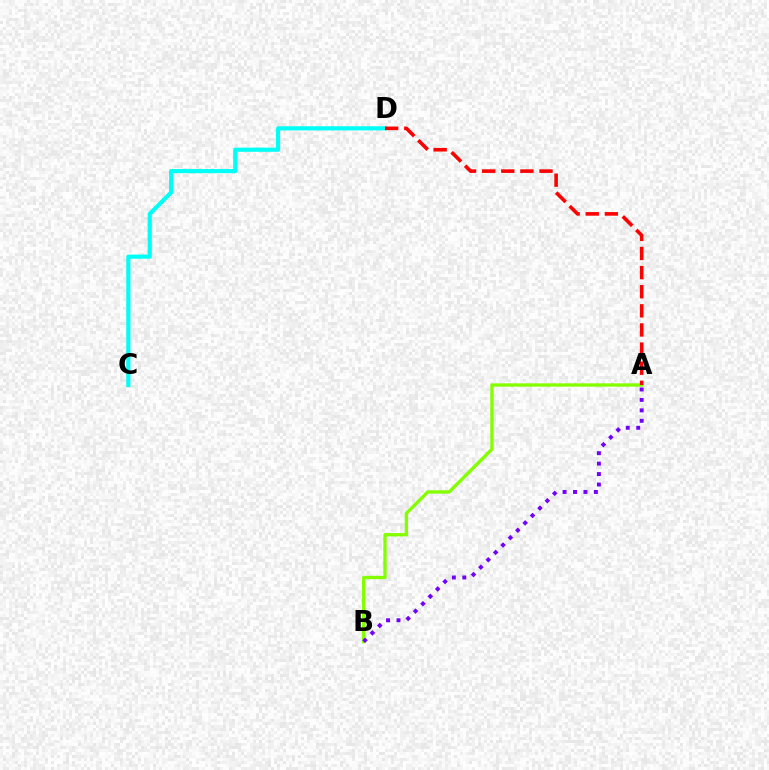{('A', 'B'): [{'color': '#84ff00', 'line_style': 'solid', 'thickness': 2.4}, {'color': '#7200ff', 'line_style': 'dotted', 'thickness': 2.84}], ('C', 'D'): [{'color': '#00fff6', 'line_style': 'solid', 'thickness': 2.99}], ('A', 'D'): [{'color': '#ff0000', 'line_style': 'dashed', 'thickness': 2.6}]}